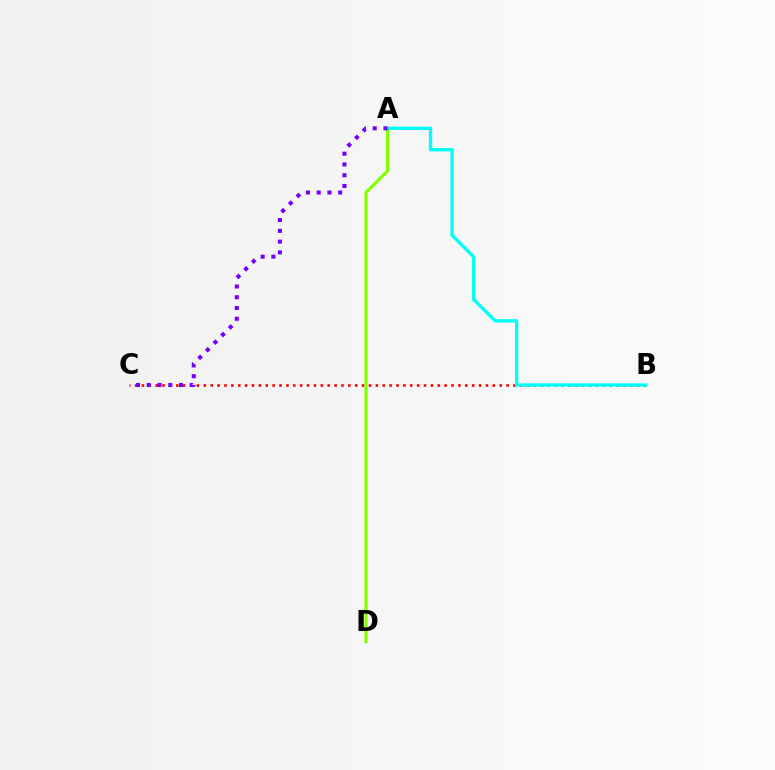{('B', 'C'): [{'color': '#ff0000', 'line_style': 'dotted', 'thickness': 1.87}], ('A', 'D'): [{'color': '#84ff00', 'line_style': 'solid', 'thickness': 2.28}], ('A', 'B'): [{'color': '#00fff6', 'line_style': 'solid', 'thickness': 2.4}], ('A', 'C'): [{'color': '#7200ff', 'line_style': 'dotted', 'thickness': 2.92}]}